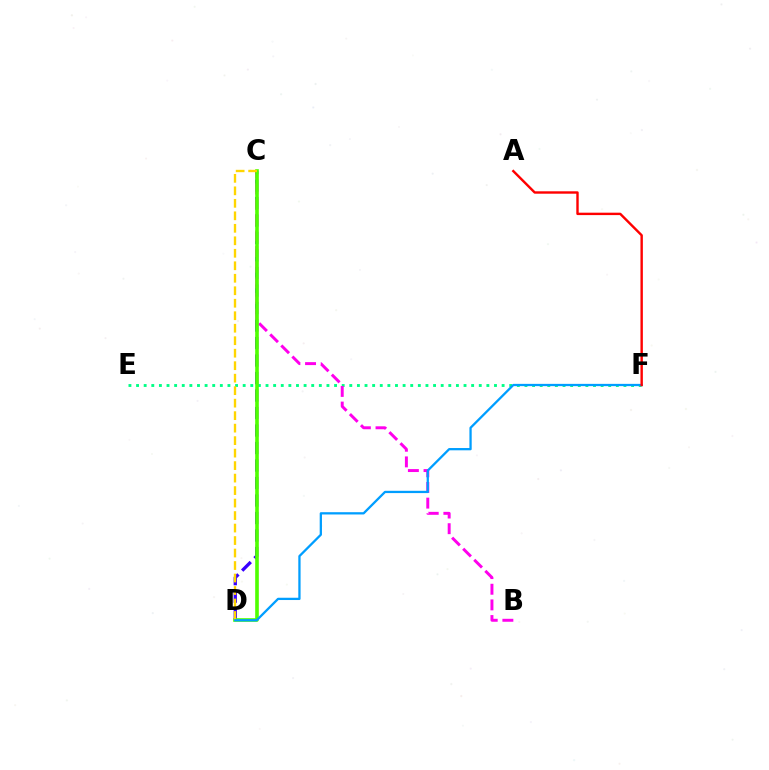{('C', 'D'): [{'color': '#3700ff', 'line_style': 'dashed', 'thickness': 2.38}, {'color': '#4fff00', 'line_style': 'solid', 'thickness': 2.62}, {'color': '#ffd500', 'line_style': 'dashed', 'thickness': 1.7}], ('E', 'F'): [{'color': '#00ff86', 'line_style': 'dotted', 'thickness': 2.07}], ('B', 'C'): [{'color': '#ff00ed', 'line_style': 'dashed', 'thickness': 2.13}], ('D', 'F'): [{'color': '#009eff', 'line_style': 'solid', 'thickness': 1.64}], ('A', 'F'): [{'color': '#ff0000', 'line_style': 'solid', 'thickness': 1.73}]}